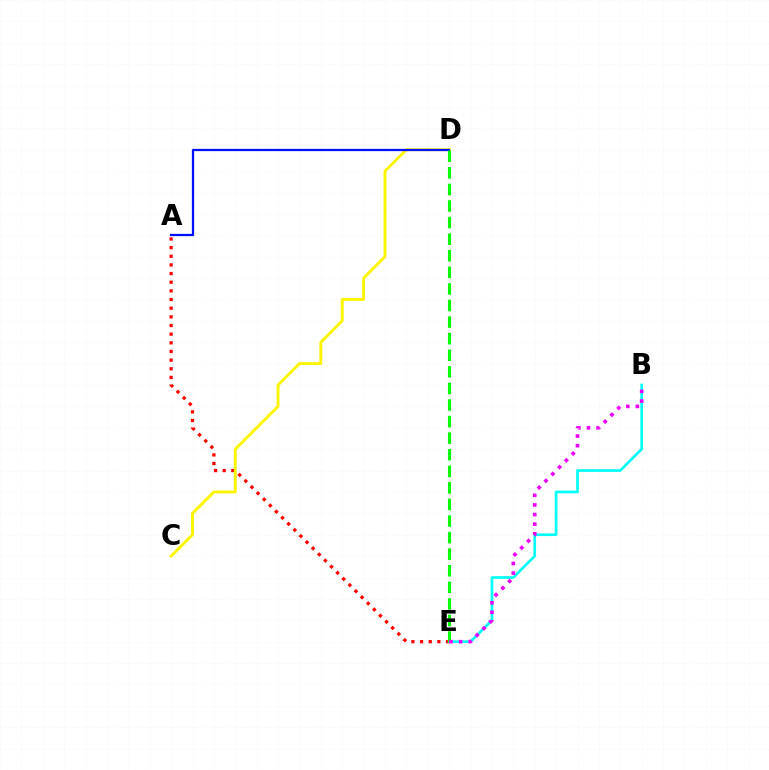{('A', 'E'): [{'color': '#ff0000', 'line_style': 'dotted', 'thickness': 2.35}], ('C', 'D'): [{'color': '#fcf500', 'line_style': 'solid', 'thickness': 2.09}], ('A', 'D'): [{'color': '#0010ff', 'line_style': 'solid', 'thickness': 1.63}], ('B', 'E'): [{'color': '#00fff6', 'line_style': 'solid', 'thickness': 1.93}, {'color': '#ee00ff', 'line_style': 'dotted', 'thickness': 2.61}], ('D', 'E'): [{'color': '#08ff00', 'line_style': 'dashed', 'thickness': 2.25}]}